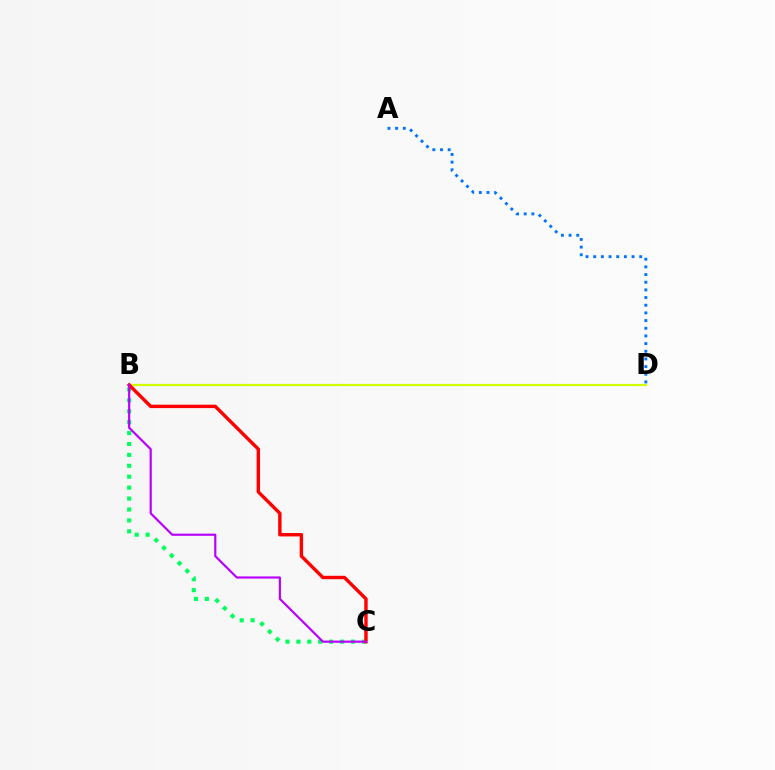{('B', 'C'): [{'color': '#00ff5c', 'line_style': 'dotted', 'thickness': 2.97}, {'color': '#ff0000', 'line_style': 'solid', 'thickness': 2.45}, {'color': '#b900ff', 'line_style': 'solid', 'thickness': 1.57}], ('B', 'D'): [{'color': '#d1ff00', 'line_style': 'solid', 'thickness': 1.57}], ('A', 'D'): [{'color': '#0074ff', 'line_style': 'dotted', 'thickness': 2.08}]}